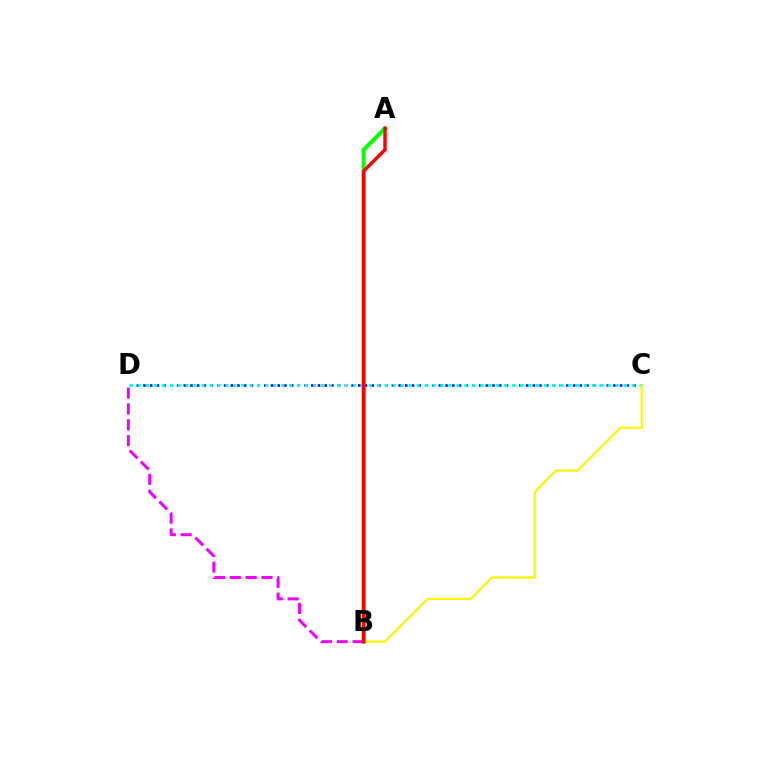{('A', 'B'): [{'color': '#08ff00', 'line_style': 'solid', 'thickness': 2.9}, {'color': '#ff0000', 'line_style': 'solid', 'thickness': 2.48}], ('C', 'D'): [{'color': '#0010ff', 'line_style': 'dotted', 'thickness': 1.82}, {'color': '#00fff6', 'line_style': 'dotted', 'thickness': 2.16}], ('B', 'C'): [{'color': '#fcf500', 'line_style': 'solid', 'thickness': 1.59}], ('B', 'D'): [{'color': '#ee00ff', 'line_style': 'dashed', 'thickness': 2.15}]}